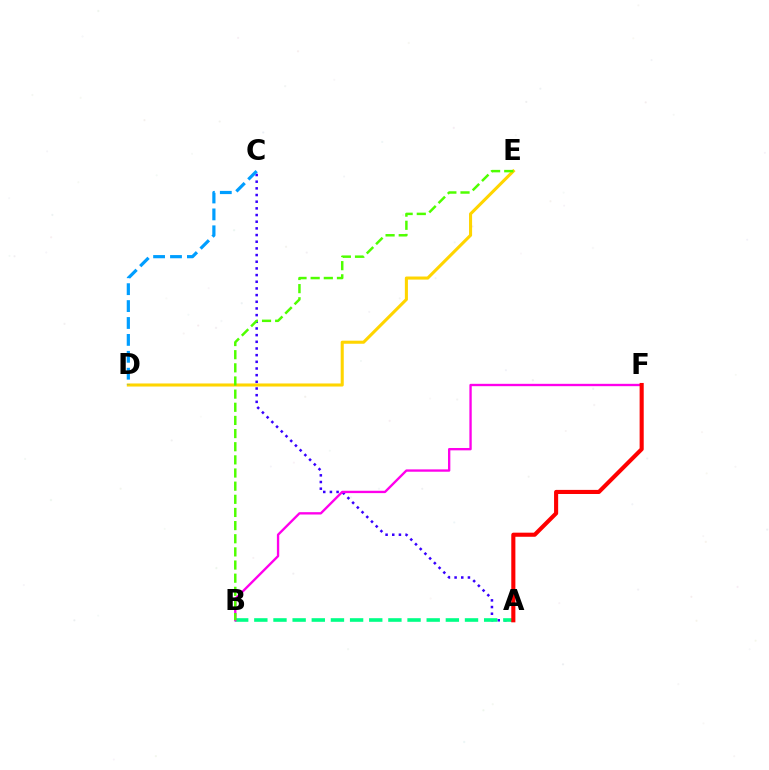{('A', 'C'): [{'color': '#3700ff', 'line_style': 'dotted', 'thickness': 1.81}], ('A', 'B'): [{'color': '#00ff86', 'line_style': 'dashed', 'thickness': 2.6}], ('B', 'F'): [{'color': '#ff00ed', 'line_style': 'solid', 'thickness': 1.69}], ('D', 'E'): [{'color': '#ffd500', 'line_style': 'solid', 'thickness': 2.21}], ('C', 'D'): [{'color': '#009eff', 'line_style': 'dashed', 'thickness': 2.3}], ('A', 'F'): [{'color': '#ff0000', 'line_style': 'solid', 'thickness': 2.95}], ('B', 'E'): [{'color': '#4fff00', 'line_style': 'dashed', 'thickness': 1.79}]}